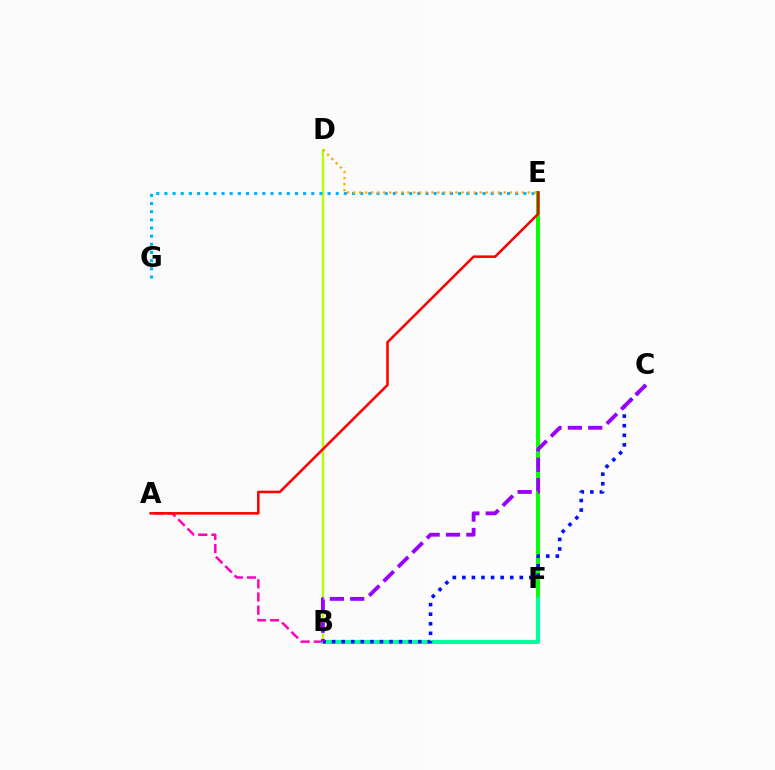{('E', 'F'): [{'color': '#08ff00', 'line_style': 'solid', 'thickness': 2.87}], ('B', 'D'): [{'color': '#b3ff00', 'line_style': 'solid', 'thickness': 1.69}], ('A', 'B'): [{'color': '#ff00bd', 'line_style': 'dashed', 'thickness': 1.79}], ('B', 'F'): [{'color': '#00ff9d', 'line_style': 'solid', 'thickness': 2.97}], ('A', 'E'): [{'color': '#ff0000', 'line_style': 'solid', 'thickness': 1.83}], ('B', 'C'): [{'color': '#0010ff', 'line_style': 'dotted', 'thickness': 2.6}, {'color': '#9b00ff', 'line_style': 'dashed', 'thickness': 2.77}], ('E', 'G'): [{'color': '#00b5ff', 'line_style': 'dotted', 'thickness': 2.22}], ('D', 'E'): [{'color': '#ffa500', 'line_style': 'dotted', 'thickness': 1.64}]}